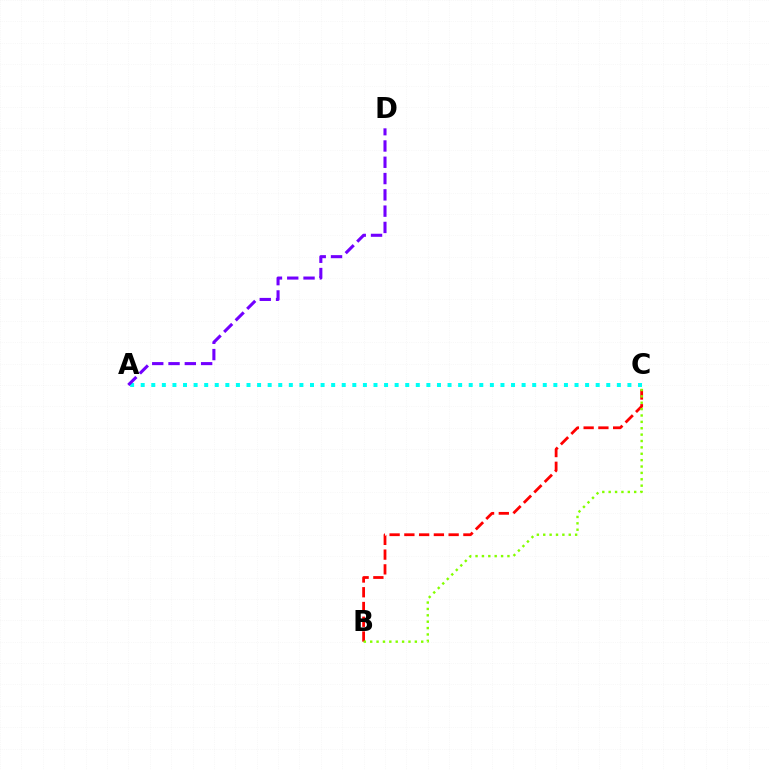{('B', 'C'): [{'color': '#ff0000', 'line_style': 'dashed', 'thickness': 2.0}, {'color': '#84ff00', 'line_style': 'dotted', 'thickness': 1.73}], ('A', 'C'): [{'color': '#00fff6', 'line_style': 'dotted', 'thickness': 2.87}], ('A', 'D'): [{'color': '#7200ff', 'line_style': 'dashed', 'thickness': 2.21}]}